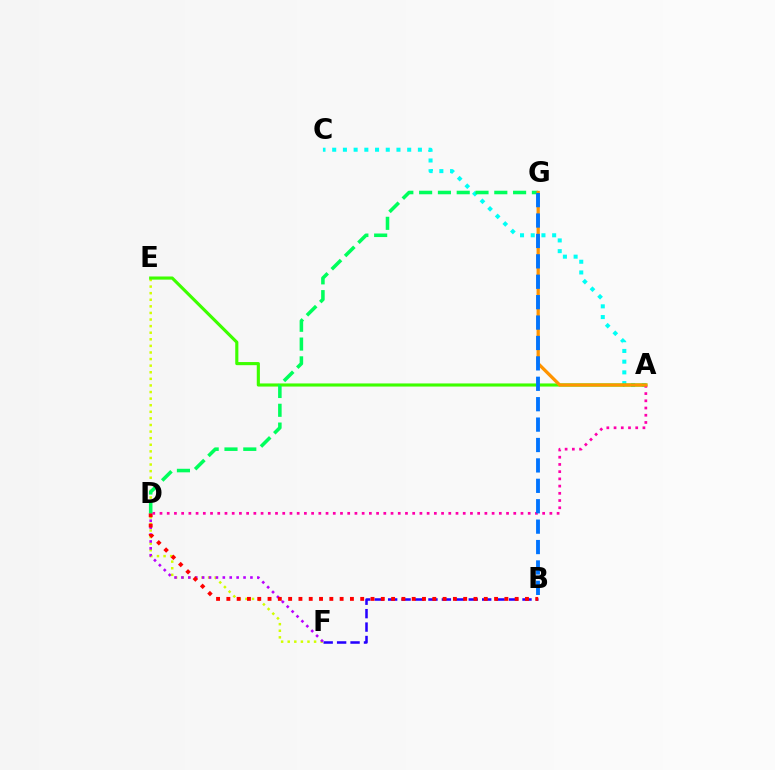{('E', 'F'): [{'color': '#d1ff00', 'line_style': 'dotted', 'thickness': 1.79}], ('B', 'F'): [{'color': '#2500ff', 'line_style': 'dashed', 'thickness': 1.82}], ('D', 'F'): [{'color': '#b900ff', 'line_style': 'dotted', 'thickness': 1.88}], ('A', 'C'): [{'color': '#00fff6', 'line_style': 'dotted', 'thickness': 2.91}], ('B', 'D'): [{'color': '#ff0000', 'line_style': 'dotted', 'thickness': 2.8}], ('A', 'E'): [{'color': '#3dff00', 'line_style': 'solid', 'thickness': 2.25}], ('A', 'D'): [{'color': '#ff00ac', 'line_style': 'dotted', 'thickness': 1.96}], ('D', 'G'): [{'color': '#00ff5c', 'line_style': 'dashed', 'thickness': 2.55}], ('A', 'G'): [{'color': '#ff9400', 'line_style': 'solid', 'thickness': 2.35}], ('B', 'G'): [{'color': '#0074ff', 'line_style': 'dashed', 'thickness': 2.77}]}